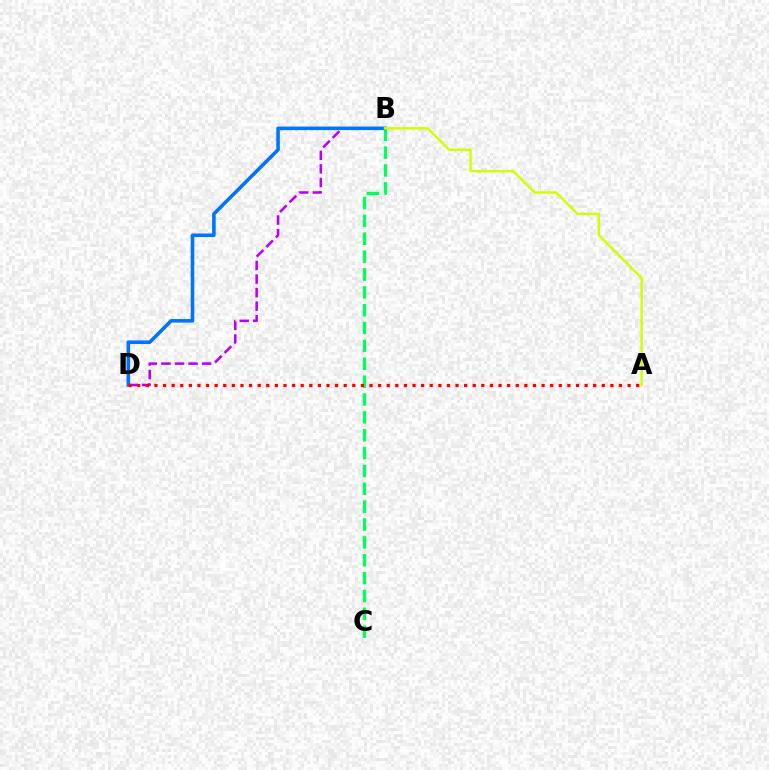{('B', 'D'): [{'color': '#b900ff', 'line_style': 'dashed', 'thickness': 1.84}, {'color': '#0074ff', 'line_style': 'solid', 'thickness': 2.57}], ('B', 'C'): [{'color': '#00ff5c', 'line_style': 'dashed', 'thickness': 2.43}], ('A', 'D'): [{'color': '#ff0000', 'line_style': 'dotted', 'thickness': 2.34}], ('A', 'B'): [{'color': '#d1ff00', 'line_style': 'solid', 'thickness': 1.76}]}